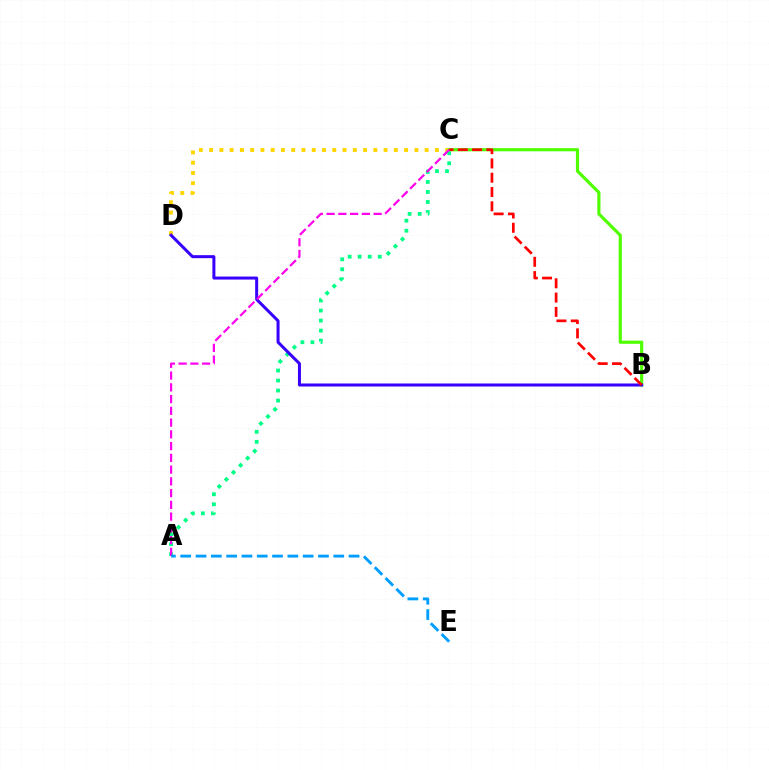{('C', 'D'): [{'color': '#ffd500', 'line_style': 'dotted', 'thickness': 2.79}], ('B', 'C'): [{'color': '#4fff00', 'line_style': 'solid', 'thickness': 2.27}, {'color': '#ff0000', 'line_style': 'dashed', 'thickness': 1.94}], ('A', 'C'): [{'color': '#00ff86', 'line_style': 'dotted', 'thickness': 2.72}, {'color': '#ff00ed', 'line_style': 'dashed', 'thickness': 1.6}], ('B', 'D'): [{'color': '#3700ff', 'line_style': 'solid', 'thickness': 2.17}], ('A', 'E'): [{'color': '#009eff', 'line_style': 'dashed', 'thickness': 2.08}]}